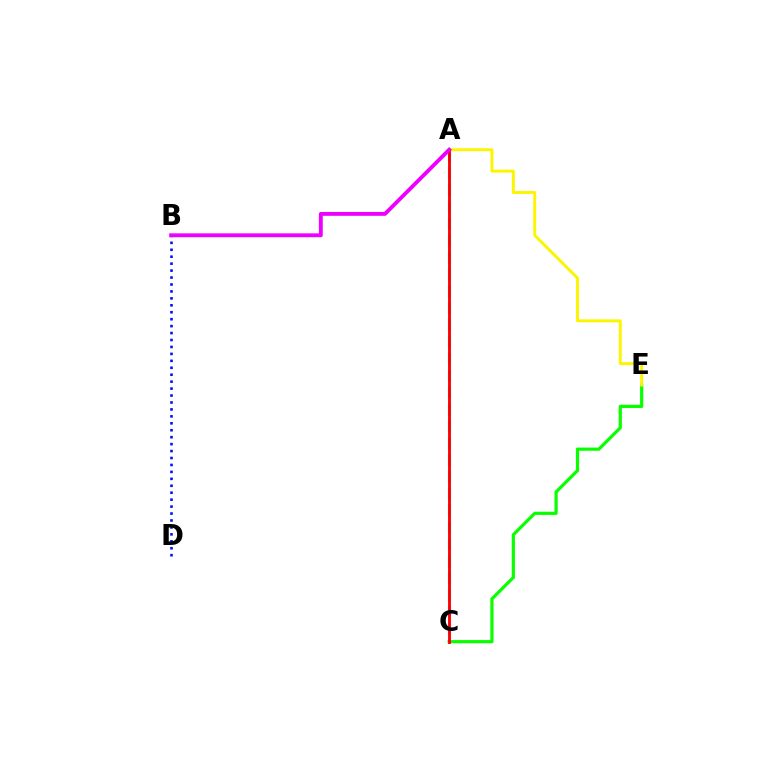{('C', 'E'): [{'color': '#08ff00', 'line_style': 'solid', 'thickness': 2.3}], ('A', 'C'): [{'color': '#00fff6', 'line_style': 'dashed', 'thickness': 2.29}, {'color': '#ff0000', 'line_style': 'solid', 'thickness': 2.06}], ('B', 'D'): [{'color': '#0010ff', 'line_style': 'dotted', 'thickness': 1.89}], ('A', 'E'): [{'color': '#fcf500', 'line_style': 'solid', 'thickness': 2.12}], ('A', 'B'): [{'color': '#ee00ff', 'line_style': 'solid', 'thickness': 2.78}]}